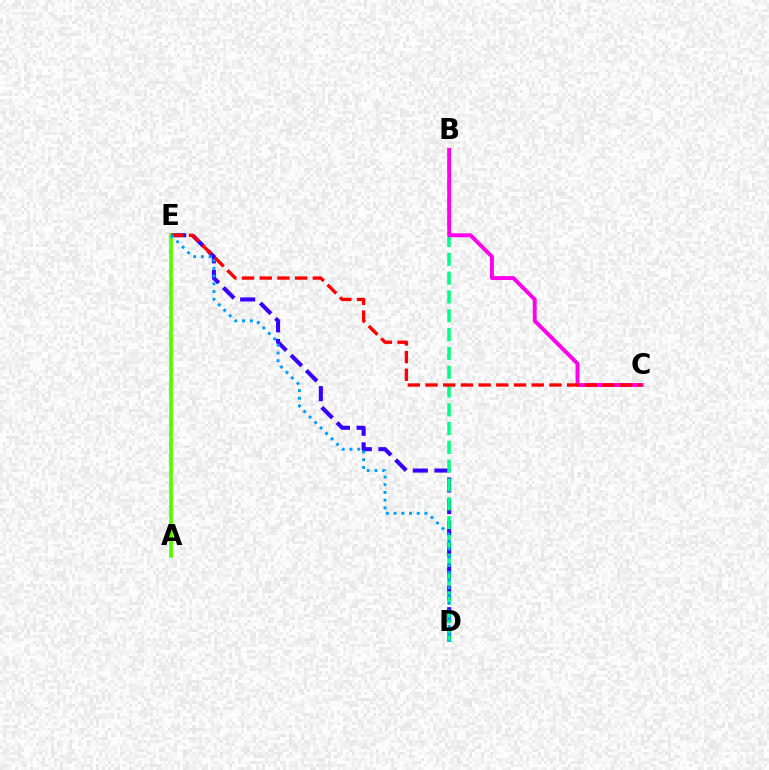{('D', 'E'): [{'color': '#3700ff', 'line_style': 'dashed', 'thickness': 2.94}, {'color': '#009eff', 'line_style': 'dotted', 'thickness': 2.1}], ('B', 'D'): [{'color': '#00ff86', 'line_style': 'dashed', 'thickness': 2.55}], ('B', 'C'): [{'color': '#ff00ed', 'line_style': 'solid', 'thickness': 2.79}], ('A', 'E'): [{'color': '#ffd500', 'line_style': 'dashed', 'thickness': 1.94}, {'color': '#4fff00', 'line_style': 'solid', 'thickness': 2.59}], ('C', 'E'): [{'color': '#ff0000', 'line_style': 'dashed', 'thickness': 2.4}]}